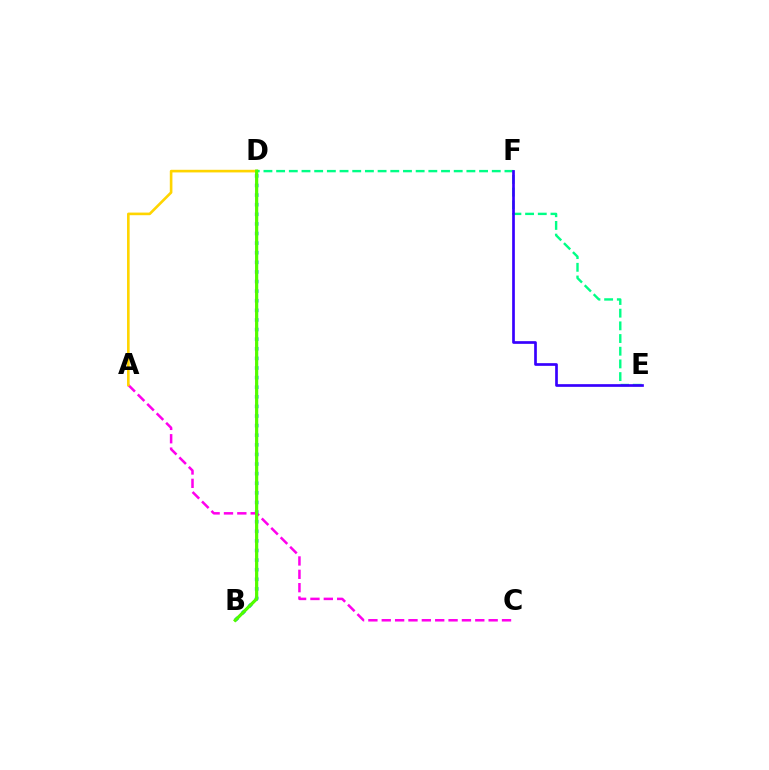{('B', 'D'): [{'color': '#009eff', 'line_style': 'dotted', 'thickness': 2.61}, {'color': '#ff0000', 'line_style': 'solid', 'thickness': 1.69}, {'color': '#4fff00', 'line_style': 'solid', 'thickness': 2.27}], ('A', 'C'): [{'color': '#ff00ed', 'line_style': 'dashed', 'thickness': 1.82}], ('D', 'E'): [{'color': '#00ff86', 'line_style': 'dashed', 'thickness': 1.72}], ('E', 'F'): [{'color': '#3700ff', 'line_style': 'solid', 'thickness': 1.93}], ('A', 'D'): [{'color': '#ffd500', 'line_style': 'solid', 'thickness': 1.89}]}